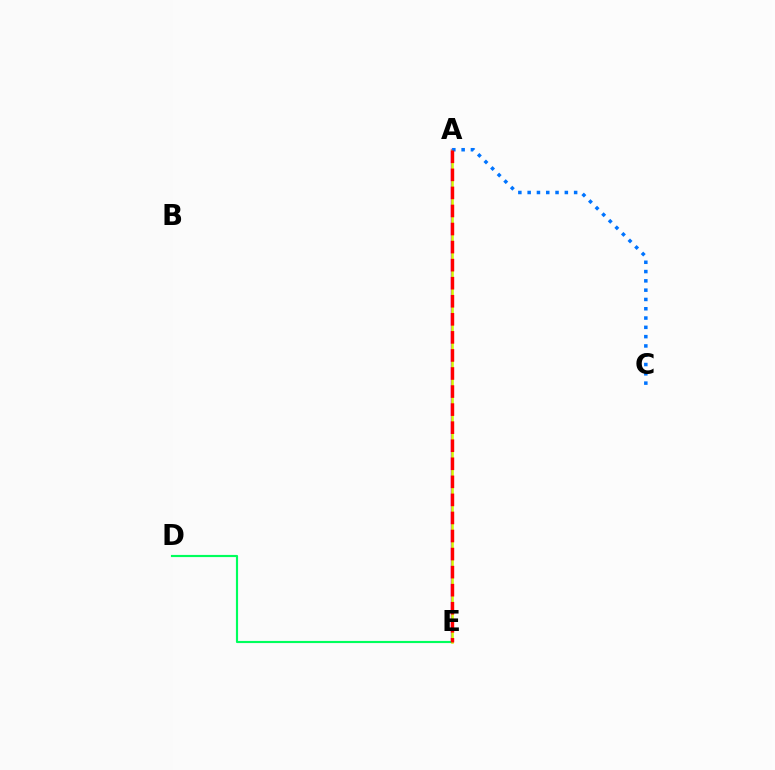{('A', 'E'): [{'color': '#b900ff', 'line_style': 'solid', 'thickness': 1.71}, {'color': '#d1ff00', 'line_style': 'solid', 'thickness': 1.8}, {'color': '#ff0000', 'line_style': 'dashed', 'thickness': 2.45}], ('D', 'E'): [{'color': '#00ff5c', 'line_style': 'solid', 'thickness': 1.55}], ('A', 'C'): [{'color': '#0074ff', 'line_style': 'dotted', 'thickness': 2.53}]}